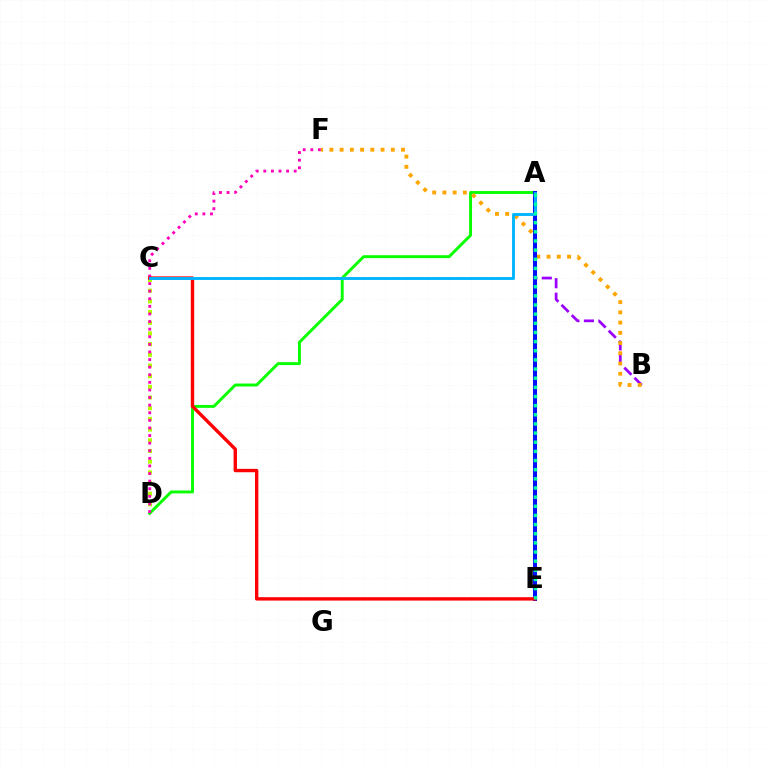{('A', 'D'): [{'color': '#08ff00', 'line_style': 'solid', 'thickness': 2.1}], ('A', 'B'): [{'color': '#9b00ff', 'line_style': 'dashed', 'thickness': 1.97}], ('C', 'D'): [{'color': '#b3ff00', 'line_style': 'dotted', 'thickness': 2.9}], ('B', 'F'): [{'color': '#ffa500', 'line_style': 'dotted', 'thickness': 2.78}], ('D', 'F'): [{'color': '#ff00bd', 'line_style': 'dotted', 'thickness': 2.06}], ('A', 'E'): [{'color': '#0010ff', 'line_style': 'solid', 'thickness': 2.9}, {'color': '#00ff9d', 'line_style': 'dotted', 'thickness': 2.49}], ('C', 'E'): [{'color': '#ff0000', 'line_style': 'solid', 'thickness': 2.43}], ('A', 'C'): [{'color': '#00b5ff', 'line_style': 'solid', 'thickness': 2.08}]}